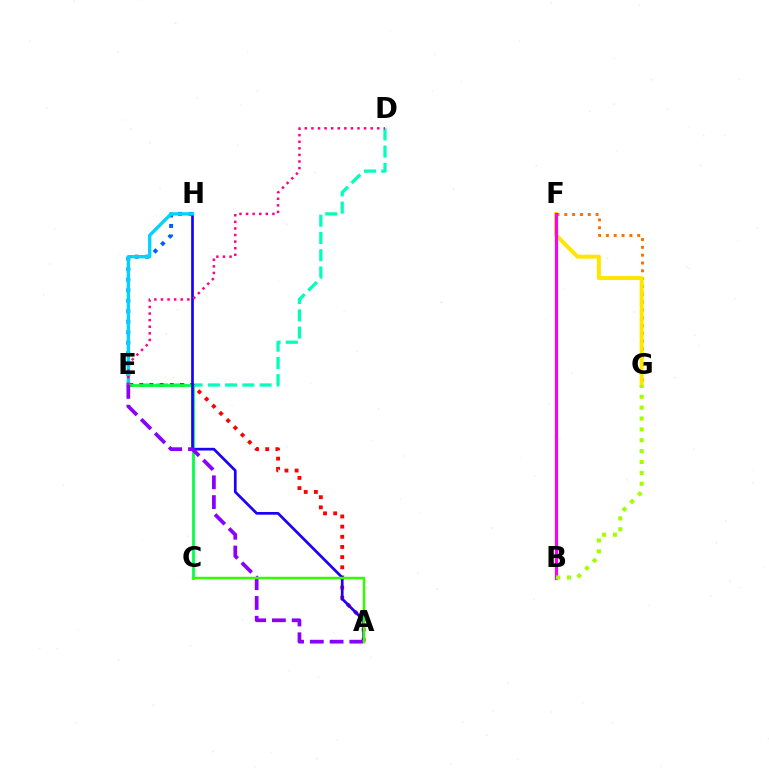{('D', 'E'): [{'color': '#00ffbb', 'line_style': 'dashed', 'thickness': 2.34}, {'color': '#ff0088', 'line_style': 'dotted', 'thickness': 1.79}], ('F', 'G'): [{'color': '#ff7000', 'line_style': 'dotted', 'thickness': 2.13}, {'color': '#ffe600', 'line_style': 'solid', 'thickness': 2.88}], ('A', 'E'): [{'color': '#ff0000', 'line_style': 'dotted', 'thickness': 2.76}, {'color': '#8a00ff', 'line_style': 'dashed', 'thickness': 2.69}], ('E', 'H'): [{'color': '#005dff', 'line_style': 'dotted', 'thickness': 2.85}, {'color': '#00d3ff', 'line_style': 'solid', 'thickness': 2.4}], ('C', 'E'): [{'color': '#00ff45', 'line_style': 'solid', 'thickness': 1.99}], ('A', 'H'): [{'color': '#1900ff', 'line_style': 'solid', 'thickness': 1.94}], ('B', 'F'): [{'color': '#fa00f9', 'line_style': 'solid', 'thickness': 2.28}], ('A', 'C'): [{'color': '#31ff00', 'line_style': 'solid', 'thickness': 1.78}], ('B', 'G'): [{'color': '#a2ff00', 'line_style': 'dotted', 'thickness': 2.95}]}